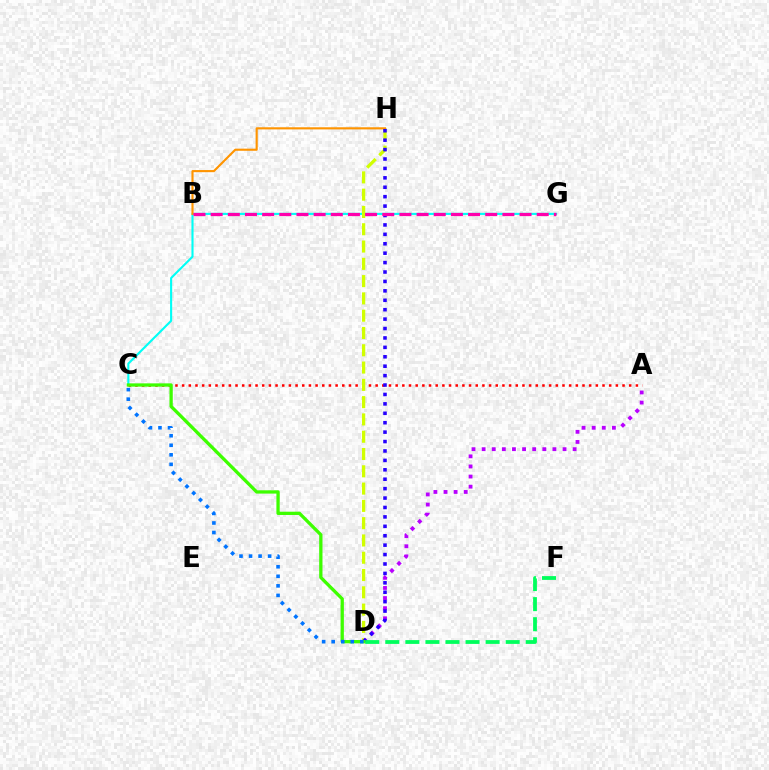{('C', 'G'): [{'color': '#00fff6', 'line_style': 'solid', 'thickness': 1.52}], ('A', 'C'): [{'color': '#ff0000', 'line_style': 'dotted', 'thickness': 1.81}], ('D', 'H'): [{'color': '#d1ff00', 'line_style': 'dashed', 'thickness': 2.35}, {'color': '#2500ff', 'line_style': 'dotted', 'thickness': 2.56}], ('A', 'D'): [{'color': '#b900ff', 'line_style': 'dotted', 'thickness': 2.75}], ('B', 'H'): [{'color': '#ff9400', 'line_style': 'solid', 'thickness': 1.53}], ('B', 'G'): [{'color': '#ff00ac', 'line_style': 'dashed', 'thickness': 2.33}], ('D', 'F'): [{'color': '#00ff5c', 'line_style': 'dashed', 'thickness': 2.73}], ('C', 'D'): [{'color': '#3dff00', 'line_style': 'solid', 'thickness': 2.37}, {'color': '#0074ff', 'line_style': 'dotted', 'thickness': 2.59}]}